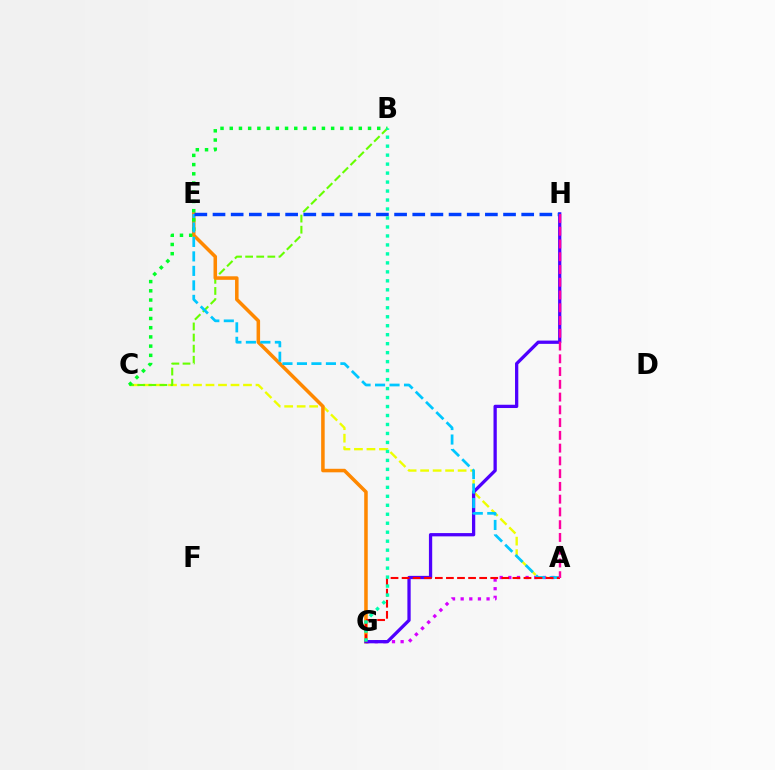{('A', 'C'): [{'color': '#eeff00', 'line_style': 'dashed', 'thickness': 1.7}], ('B', 'C'): [{'color': '#66ff00', 'line_style': 'dashed', 'thickness': 1.51}, {'color': '#00ff27', 'line_style': 'dotted', 'thickness': 2.5}], ('A', 'G'): [{'color': '#d600ff', 'line_style': 'dotted', 'thickness': 2.35}, {'color': '#ff0000', 'line_style': 'dashed', 'thickness': 1.51}], ('E', 'G'): [{'color': '#ff8800', 'line_style': 'solid', 'thickness': 2.54}], ('G', 'H'): [{'color': '#4f00ff', 'line_style': 'solid', 'thickness': 2.36}], ('A', 'E'): [{'color': '#00c7ff', 'line_style': 'dashed', 'thickness': 1.97}], ('E', 'H'): [{'color': '#003fff', 'line_style': 'dashed', 'thickness': 2.47}], ('B', 'G'): [{'color': '#00ffaf', 'line_style': 'dotted', 'thickness': 2.44}], ('A', 'H'): [{'color': '#ff00a0', 'line_style': 'dashed', 'thickness': 1.73}]}